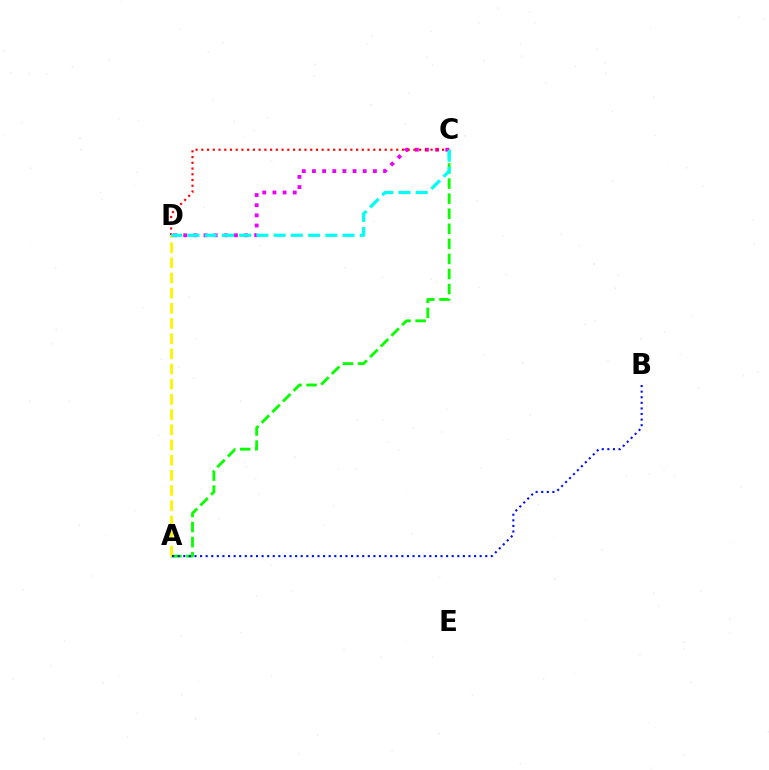{('A', 'C'): [{'color': '#08ff00', 'line_style': 'dashed', 'thickness': 2.05}], ('C', 'D'): [{'color': '#ee00ff', 'line_style': 'dotted', 'thickness': 2.76}, {'color': '#ff0000', 'line_style': 'dotted', 'thickness': 1.56}, {'color': '#00fff6', 'line_style': 'dashed', 'thickness': 2.34}], ('A', 'D'): [{'color': '#fcf500', 'line_style': 'dashed', 'thickness': 2.06}], ('A', 'B'): [{'color': '#0010ff', 'line_style': 'dotted', 'thickness': 1.52}]}